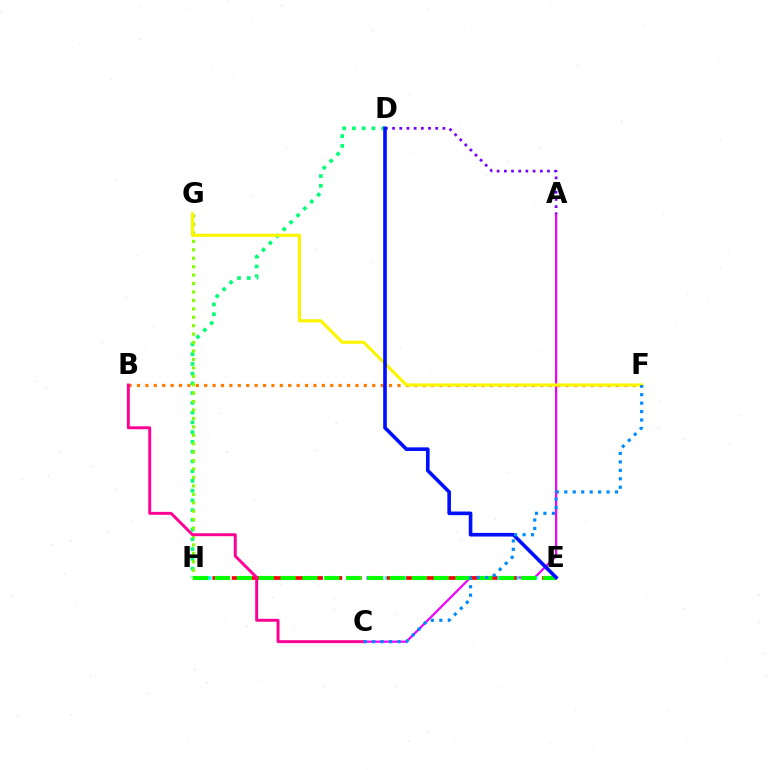{('A', 'C'): [{'color': '#ee00ff', 'line_style': 'solid', 'thickness': 1.58}], ('E', 'H'): [{'color': '#00fff6', 'line_style': 'dotted', 'thickness': 2.53}, {'color': '#ff0000', 'line_style': 'dashed', 'thickness': 2.63}, {'color': '#08ff00', 'line_style': 'dashed', 'thickness': 2.97}], ('B', 'F'): [{'color': '#ff7c00', 'line_style': 'dotted', 'thickness': 2.28}], ('A', 'D'): [{'color': '#7200ff', 'line_style': 'dotted', 'thickness': 1.95}], ('D', 'H'): [{'color': '#00ff74', 'line_style': 'dotted', 'thickness': 2.65}], ('G', 'H'): [{'color': '#84ff00', 'line_style': 'dotted', 'thickness': 2.29}], ('F', 'G'): [{'color': '#fcf500', 'line_style': 'solid', 'thickness': 2.25}], ('D', 'E'): [{'color': '#0010ff', 'line_style': 'solid', 'thickness': 2.61}], ('B', 'C'): [{'color': '#ff0094', 'line_style': 'solid', 'thickness': 2.12}], ('C', 'F'): [{'color': '#008cff', 'line_style': 'dotted', 'thickness': 2.3}]}